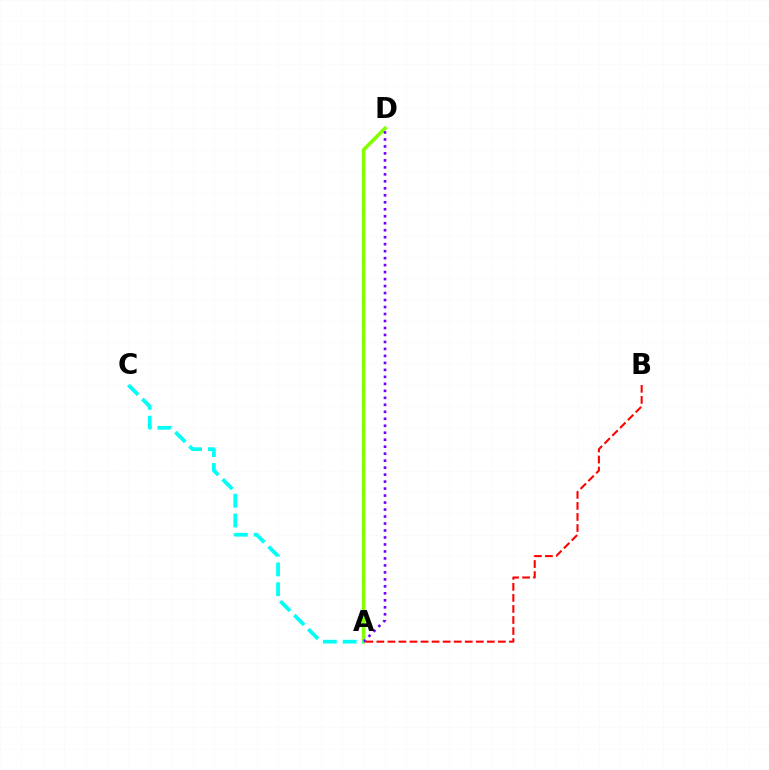{('A', 'D'): [{'color': '#84ff00', 'line_style': 'solid', 'thickness': 2.62}, {'color': '#7200ff', 'line_style': 'dotted', 'thickness': 1.9}], ('A', 'B'): [{'color': '#ff0000', 'line_style': 'dashed', 'thickness': 1.5}], ('A', 'C'): [{'color': '#00fff6', 'line_style': 'dashed', 'thickness': 2.69}]}